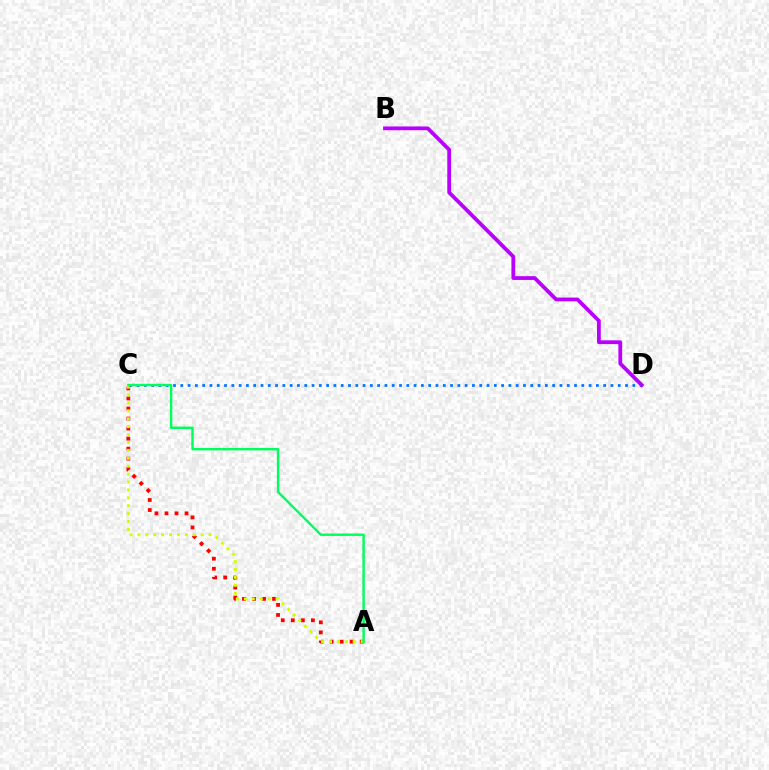{('A', 'C'): [{'color': '#ff0000', 'line_style': 'dotted', 'thickness': 2.73}, {'color': '#d1ff00', 'line_style': 'dotted', 'thickness': 2.15}, {'color': '#00ff5c', 'line_style': 'solid', 'thickness': 1.74}], ('C', 'D'): [{'color': '#0074ff', 'line_style': 'dotted', 'thickness': 1.98}], ('B', 'D'): [{'color': '#b900ff', 'line_style': 'solid', 'thickness': 2.72}]}